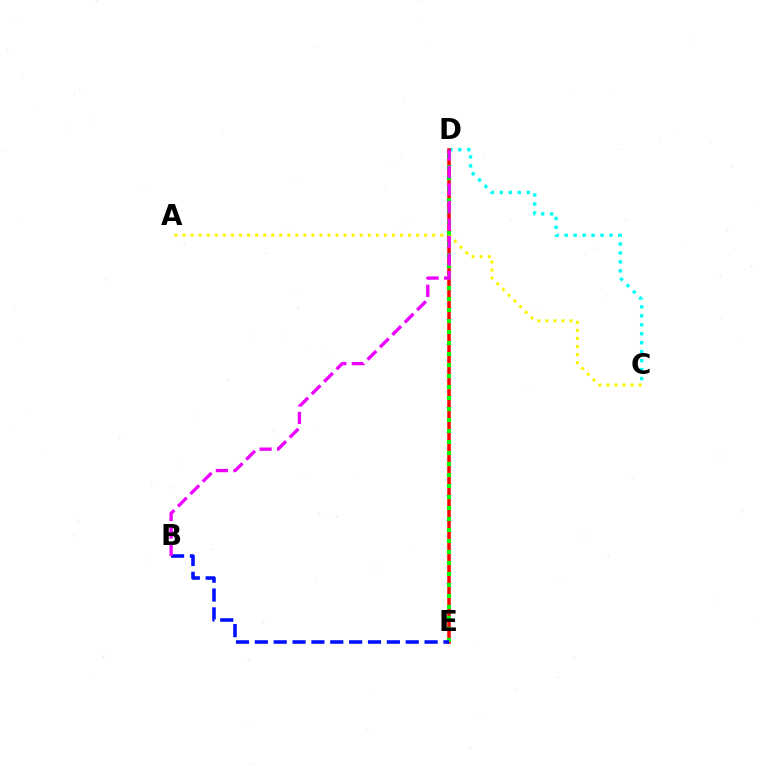{('C', 'D'): [{'color': '#00fff6', 'line_style': 'dotted', 'thickness': 2.44}], ('D', 'E'): [{'color': '#ff0000', 'line_style': 'solid', 'thickness': 2.53}, {'color': '#08ff00', 'line_style': 'dotted', 'thickness': 2.99}], ('A', 'C'): [{'color': '#fcf500', 'line_style': 'dotted', 'thickness': 2.19}], ('B', 'E'): [{'color': '#0010ff', 'line_style': 'dashed', 'thickness': 2.56}], ('B', 'D'): [{'color': '#ee00ff', 'line_style': 'dashed', 'thickness': 2.38}]}